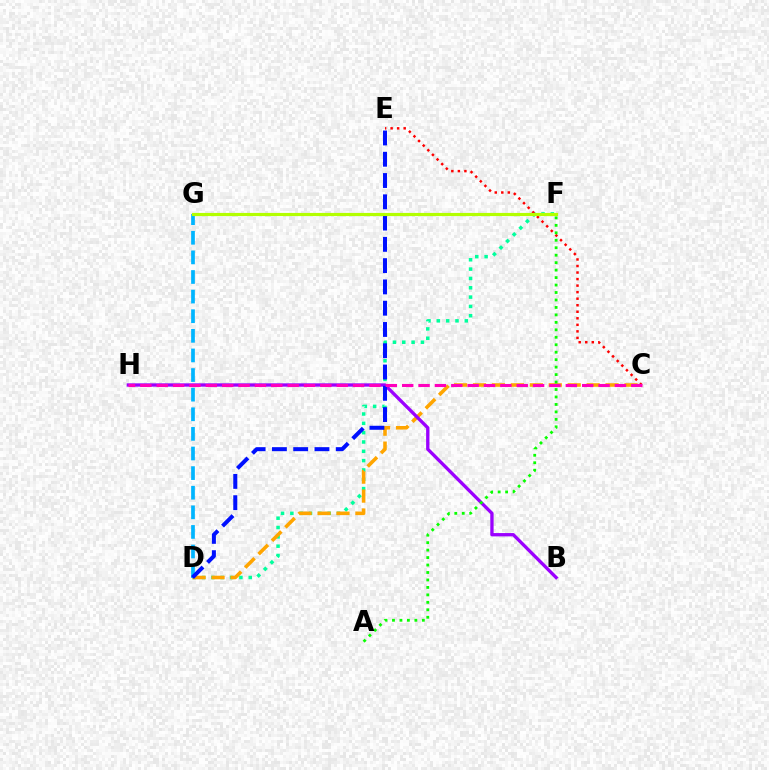{('D', 'F'): [{'color': '#00ff9d', 'line_style': 'dotted', 'thickness': 2.53}], ('C', 'D'): [{'color': '#ffa500', 'line_style': 'dashed', 'thickness': 2.57}], ('D', 'G'): [{'color': '#00b5ff', 'line_style': 'dashed', 'thickness': 2.66}], ('B', 'H'): [{'color': '#9b00ff', 'line_style': 'solid', 'thickness': 2.39}], ('D', 'E'): [{'color': '#0010ff', 'line_style': 'dashed', 'thickness': 2.89}], ('C', 'E'): [{'color': '#ff0000', 'line_style': 'dotted', 'thickness': 1.78}], ('C', 'H'): [{'color': '#ff00bd', 'line_style': 'dashed', 'thickness': 2.22}], ('F', 'G'): [{'color': '#b3ff00', 'line_style': 'solid', 'thickness': 2.27}], ('A', 'F'): [{'color': '#08ff00', 'line_style': 'dotted', 'thickness': 2.03}]}